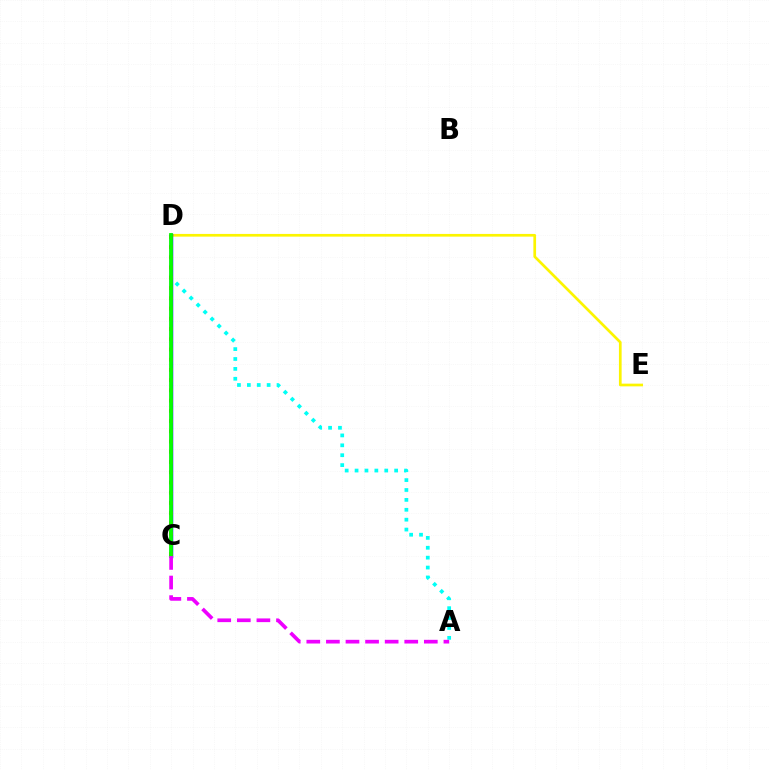{('A', 'D'): [{'color': '#00fff6', 'line_style': 'dotted', 'thickness': 2.69}], ('D', 'E'): [{'color': '#fcf500', 'line_style': 'solid', 'thickness': 1.94}], ('C', 'D'): [{'color': '#0010ff', 'line_style': 'solid', 'thickness': 2.5}, {'color': '#ff0000', 'line_style': 'dotted', 'thickness': 2.78}, {'color': '#08ff00', 'line_style': 'solid', 'thickness': 2.73}], ('A', 'C'): [{'color': '#ee00ff', 'line_style': 'dashed', 'thickness': 2.66}]}